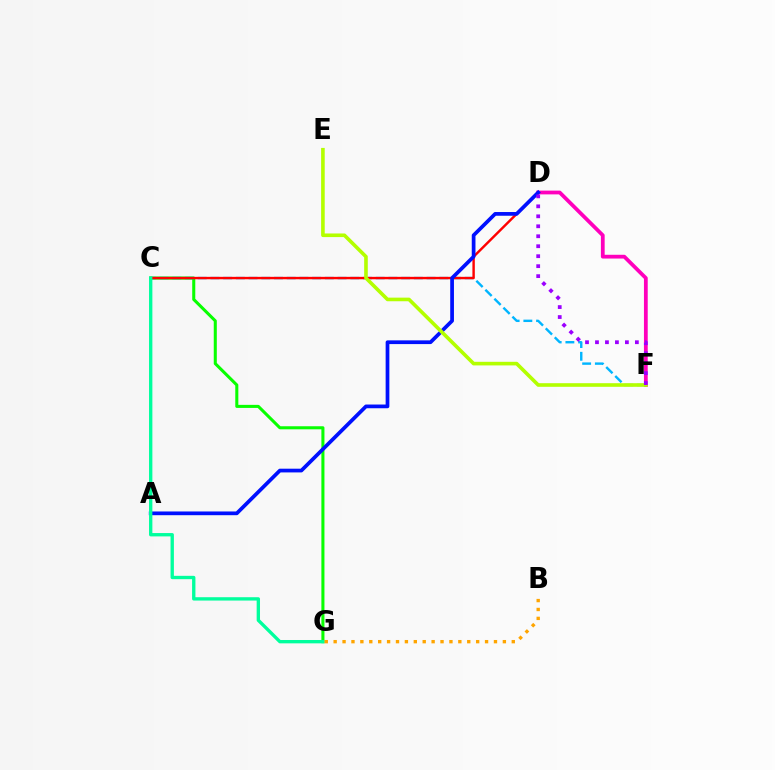{('C', 'G'): [{'color': '#08ff00', 'line_style': 'solid', 'thickness': 2.2}, {'color': '#00ff9d', 'line_style': 'solid', 'thickness': 2.41}], ('C', 'F'): [{'color': '#00b5ff', 'line_style': 'dashed', 'thickness': 1.73}], ('C', 'D'): [{'color': '#ff0000', 'line_style': 'solid', 'thickness': 1.74}], ('D', 'F'): [{'color': '#ff00bd', 'line_style': 'solid', 'thickness': 2.71}, {'color': '#9b00ff', 'line_style': 'dotted', 'thickness': 2.71}], ('A', 'D'): [{'color': '#0010ff', 'line_style': 'solid', 'thickness': 2.68}], ('E', 'F'): [{'color': '#b3ff00', 'line_style': 'solid', 'thickness': 2.6}], ('B', 'G'): [{'color': '#ffa500', 'line_style': 'dotted', 'thickness': 2.42}]}